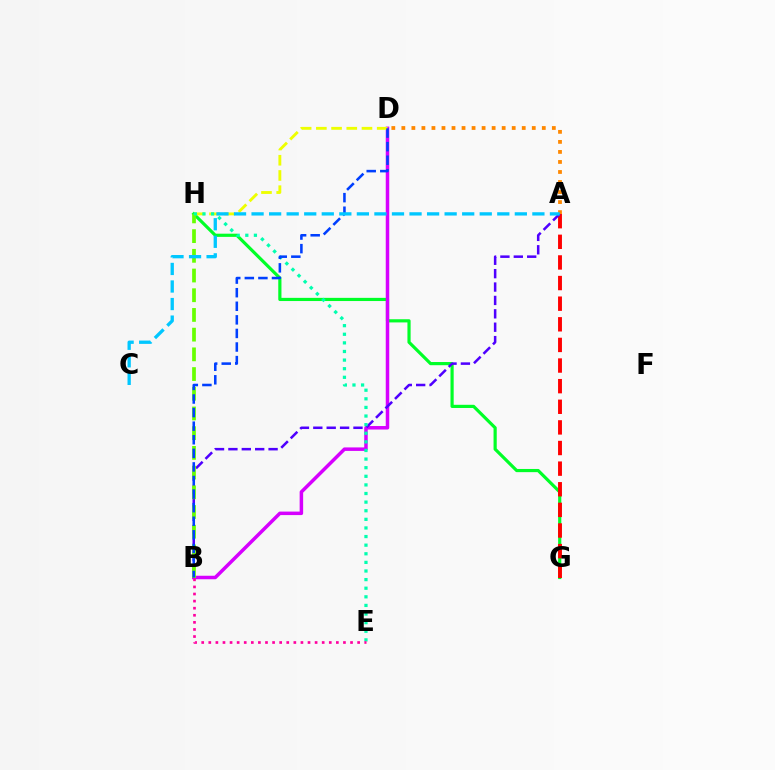{('G', 'H'): [{'color': '#00ff27', 'line_style': 'solid', 'thickness': 2.29}], ('B', 'D'): [{'color': '#d600ff', 'line_style': 'solid', 'thickness': 2.52}, {'color': '#003fff', 'line_style': 'dashed', 'thickness': 1.84}], ('A', 'G'): [{'color': '#ff0000', 'line_style': 'dashed', 'thickness': 2.8}], ('A', 'B'): [{'color': '#4f00ff', 'line_style': 'dashed', 'thickness': 1.82}], ('D', 'H'): [{'color': '#eeff00', 'line_style': 'dashed', 'thickness': 2.07}], ('A', 'D'): [{'color': '#ff8800', 'line_style': 'dotted', 'thickness': 2.73}], ('B', 'H'): [{'color': '#66ff00', 'line_style': 'dashed', 'thickness': 2.68}], ('E', 'H'): [{'color': '#00ffaf', 'line_style': 'dotted', 'thickness': 2.34}], ('B', 'E'): [{'color': '#ff00a0', 'line_style': 'dotted', 'thickness': 1.93}], ('A', 'C'): [{'color': '#00c7ff', 'line_style': 'dashed', 'thickness': 2.38}]}